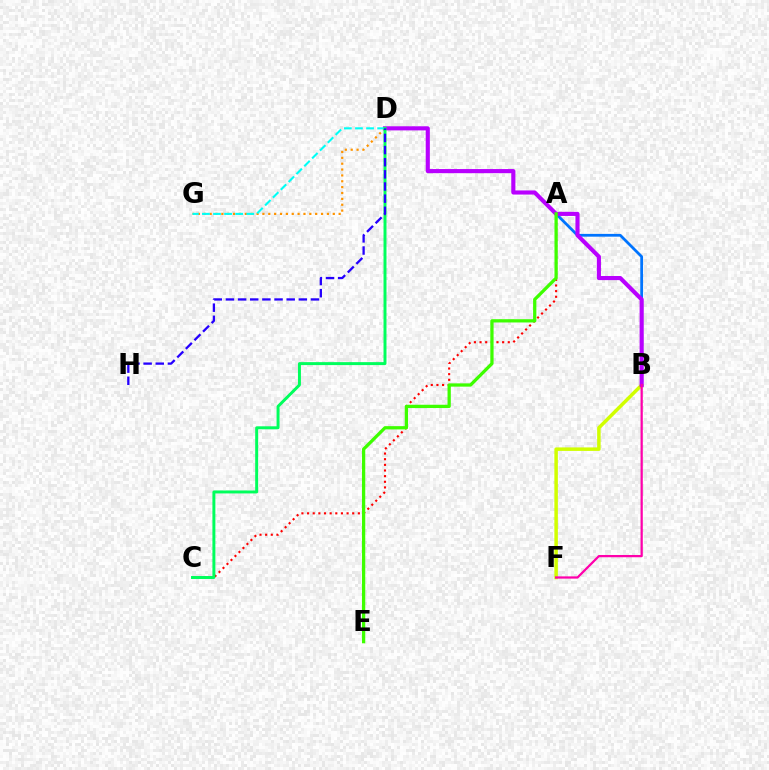{('A', 'B'): [{'color': '#0074ff', 'line_style': 'solid', 'thickness': 2.0}], ('B', 'F'): [{'color': '#d1ff00', 'line_style': 'solid', 'thickness': 2.52}, {'color': '#ff00ac', 'line_style': 'solid', 'thickness': 1.62}], ('B', 'D'): [{'color': '#b900ff', 'line_style': 'solid', 'thickness': 2.96}], ('D', 'G'): [{'color': '#ff9400', 'line_style': 'dotted', 'thickness': 1.59}, {'color': '#00fff6', 'line_style': 'dashed', 'thickness': 1.51}], ('A', 'C'): [{'color': '#ff0000', 'line_style': 'dotted', 'thickness': 1.53}], ('C', 'D'): [{'color': '#00ff5c', 'line_style': 'solid', 'thickness': 2.13}], ('D', 'H'): [{'color': '#2500ff', 'line_style': 'dashed', 'thickness': 1.65}], ('A', 'E'): [{'color': '#3dff00', 'line_style': 'solid', 'thickness': 2.35}]}